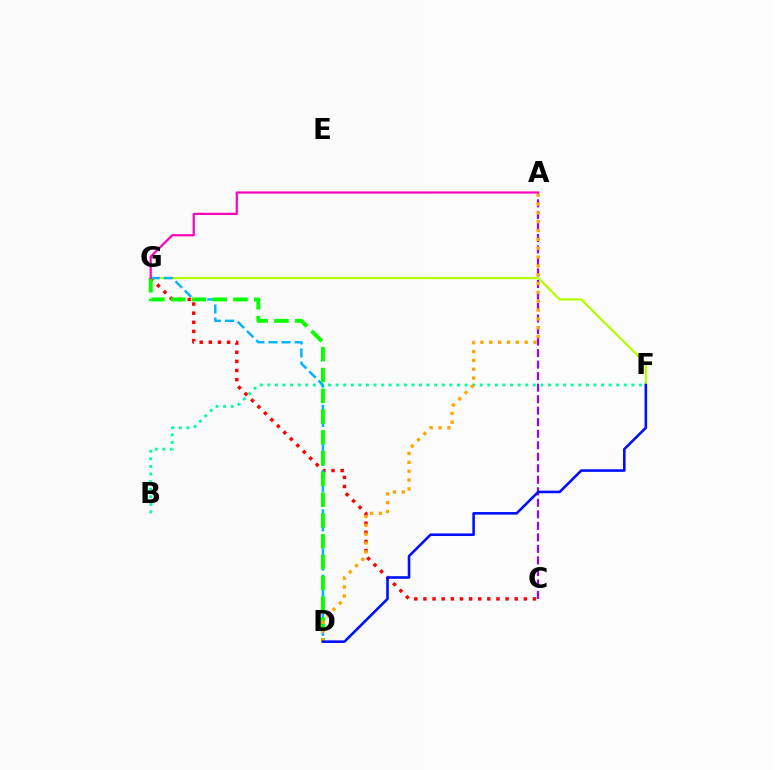{('C', 'G'): [{'color': '#ff0000', 'line_style': 'dotted', 'thickness': 2.48}], ('F', 'G'): [{'color': '#b3ff00', 'line_style': 'solid', 'thickness': 1.6}], ('B', 'F'): [{'color': '#00ff9d', 'line_style': 'dotted', 'thickness': 2.06}], ('D', 'G'): [{'color': '#00b5ff', 'line_style': 'dashed', 'thickness': 1.77}, {'color': '#08ff00', 'line_style': 'dashed', 'thickness': 2.82}], ('A', 'C'): [{'color': '#9b00ff', 'line_style': 'dashed', 'thickness': 1.56}], ('A', 'G'): [{'color': '#ff00bd', 'line_style': 'solid', 'thickness': 1.59}], ('A', 'D'): [{'color': '#ffa500', 'line_style': 'dotted', 'thickness': 2.4}], ('D', 'F'): [{'color': '#0010ff', 'line_style': 'solid', 'thickness': 1.87}]}